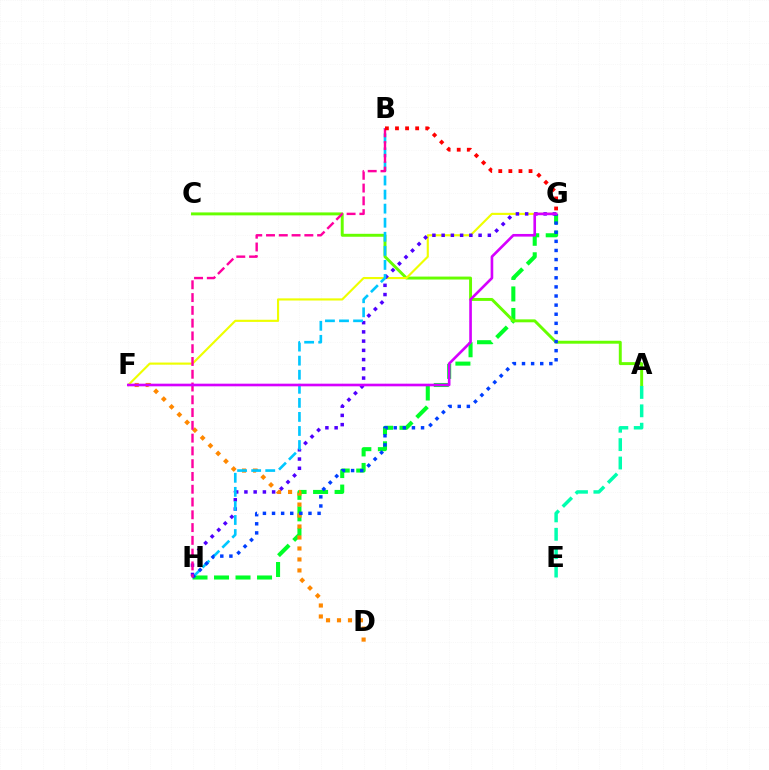{('G', 'H'): [{'color': '#00ff27', 'line_style': 'dashed', 'thickness': 2.92}, {'color': '#4f00ff', 'line_style': 'dotted', 'thickness': 2.51}, {'color': '#003fff', 'line_style': 'dotted', 'thickness': 2.48}], ('D', 'F'): [{'color': '#ff8800', 'line_style': 'dotted', 'thickness': 2.98}], ('A', 'C'): [{'color': '#66ff00', 'line_style': 'solid', 'thickness': 2.12}], ('F', 'G'): [{'color': '#eeff00', 'line_style': 'solid', 'thickness': 1.54}, {'color': '#d600ff', 'line_style': 'solid', 'thickness': 1.9}], ('B', 'H'): [{'color': '#00c7ff', 'line_style': 'dashed', 'thickness': 1.91}, {'color': '#ff00a0', 'line_style': 'dashed', 'thickness': 1.74}], ('A', 'E'): [{'color': '#00ffaf', 'line_style': 'dashed', 'thickness': 2.5}], ('B', 'G'): [{'color': '#ff0000', 'line_style': 'dotted', 'thickness': 2.74}]}